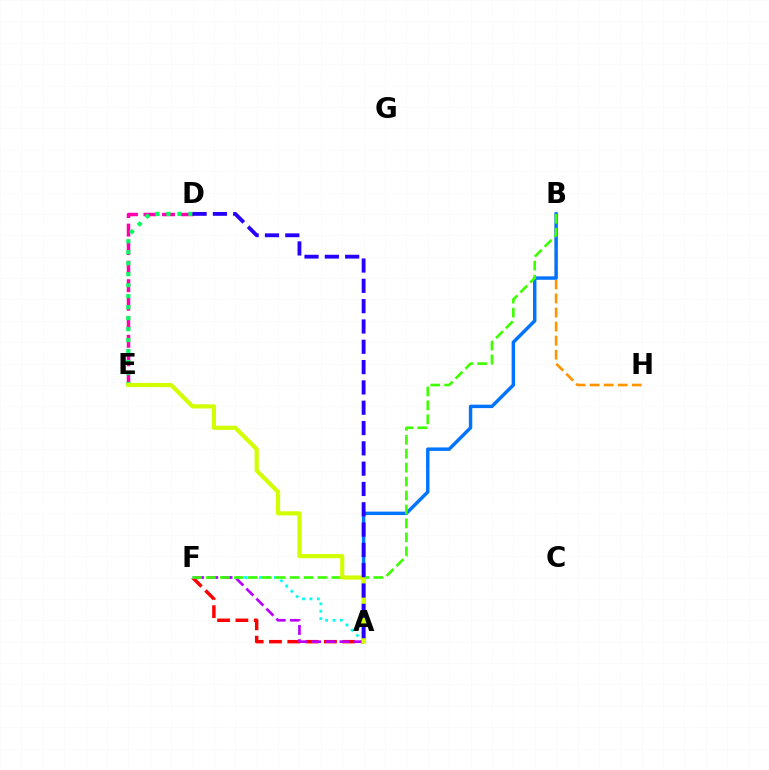{('D', 'E'): [{'color': '#ff00ac', 'line_style': 'dashed', 'thickness': 2.52}, {'color': '#00ff5c', 'line_style': 'dotted', 'thickness': 2.98}], ('B', 'H'): [{'color': '#ff9400', 'line_style': 'dashed', 'thickness': 1.91}], ('A', 'F'): [{'color': '#ff0000', 'line_style': 'dashed', 'thickness': 2.49}, {'color': '#00fff6', 'line_style': 'dotted', 'thickness': 2.01}, {'color': '#b900ff', 'line_style': 'dashed', 'thickness': 1.93}], ('A', 'B'): [{'color': '#0074ff', 'line_style': 'solid', 'thickness': 2.47}], ('B', 'F'): [{'color': '#3dff00', 'line_style': 'dashed', 'thickness': 1.89}], ('A', 'E'): [{'color': '#d1ff00', 'line_style': 'solid', 'thickness': 3.0}], ('A', 'D'): [{'color': '#2500ff', 'line_style': 'dashed', 'thickness': 2.76}]}